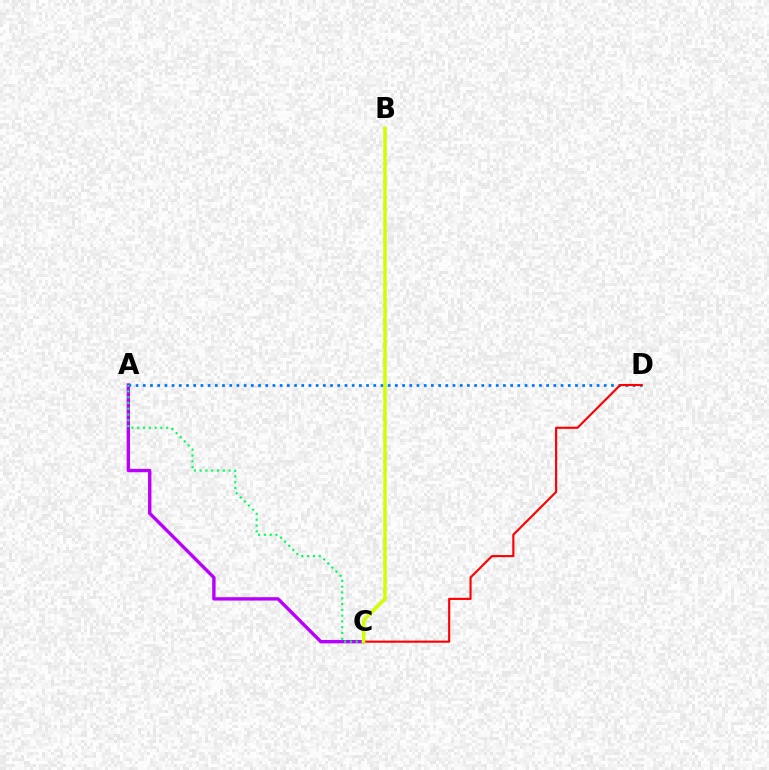{('A', 'C'): [{'color': '#b900ff', 'line_style': 'solid', 'thickness': 2.43}, {'color': '#00ff5c', 'line_style': 'dotted', 'thickness': 1.57}], ('A', 'D'): [{'color': '#0074ff', 'line_style': 'dotted', 'thickness': 1.96}], ('C', 'D'): [{'color': '#ff0000', 'line_style': 'solid', 'thickness': 1.54}], ('B', 'C'): [{'color': '#d1ff00', 'line_style': 'solid', 'thickness': 2.5}]}